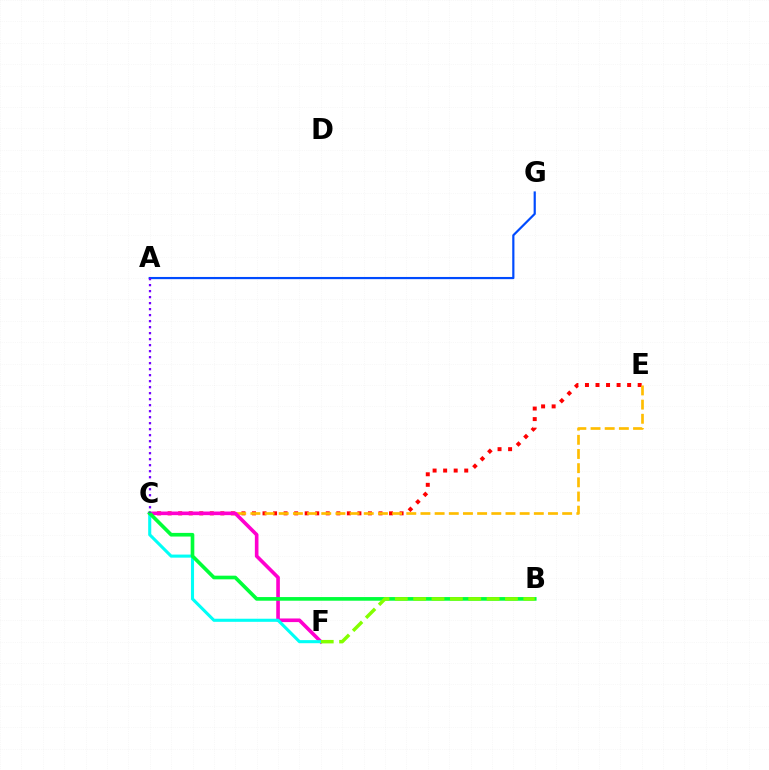{('C', 'E'): [{'color': '#ff0000', 'line_style': 'dotted', 'thickness': 2.86}, {'color': '#ffbd00', 'line_style': 'dashed', 'thickness': 1.93}], ('A', 'G'): [{'color': '#004bff', 'line_style': 'solid', 'thickness': 1.58}], ('C', 'F'): [{'color': '#ff00cf', 'line_style': 'solid', 'thickness': 2.61}, {'color': '#00fff6', 'line_style': 'solid', 'thickness': 2.22}], ('B', 'C'): [{'color': '#00ff39', 'line_style': 'solid', 'thickness': 2.63}], ('B', 'F'): [{'color': '#84ff00', 'line_style': 'dashed', 'thickness': 2.49}], ('A', 'C'): [{'color': '#7200ff', 'line_style': 'dotted', 'thickness': 1.63}]}